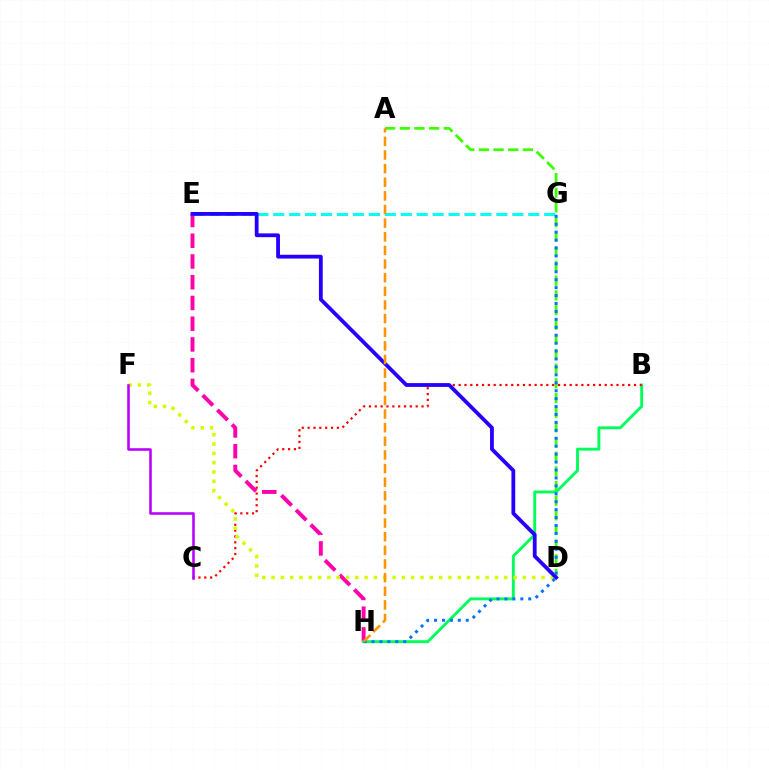{('E', 'G'): [{'color': '#00fff6', 'line_style': 'dashed', 'thickness': 2.17}], ('E', 'H'): [{'color': '#ff00ac', 'line_style': 'dashed', 'thickness': 2.82}], ('A', 'D'): [{'color': '#3dff00', 'line_style': 'dashed', 'thickness': 1.99}], ('B', 'H'): [{'color': '#00ff5c', 'line_style': 'solid', 'thickness': 2.09}], ('B', 'C'): [{'color': '#ff0000', 'line_style': 'dotted', 'thickness': 1.59}], ('D', 'F'): [{'color': '#d1ff00', 'line_style': 'dotted', 'thickness': 2.53}], ('D', 'E'): [{'color': '#2500ff', 'line_style': 'solid', 'thickness': 2.73}], ('G', 'H'): [{'color': '#0074ff', 'line_style': 'dotted', 'thickness': 2.15}], ('A', 'H'): [{'color': '#ff9400', 'line_style': 'dashed', 'thickness': 1.85}], ('C', 'F'): [{'color': '#b900ff', 'line_style': 'solid', 'thickness': 1.85}]}